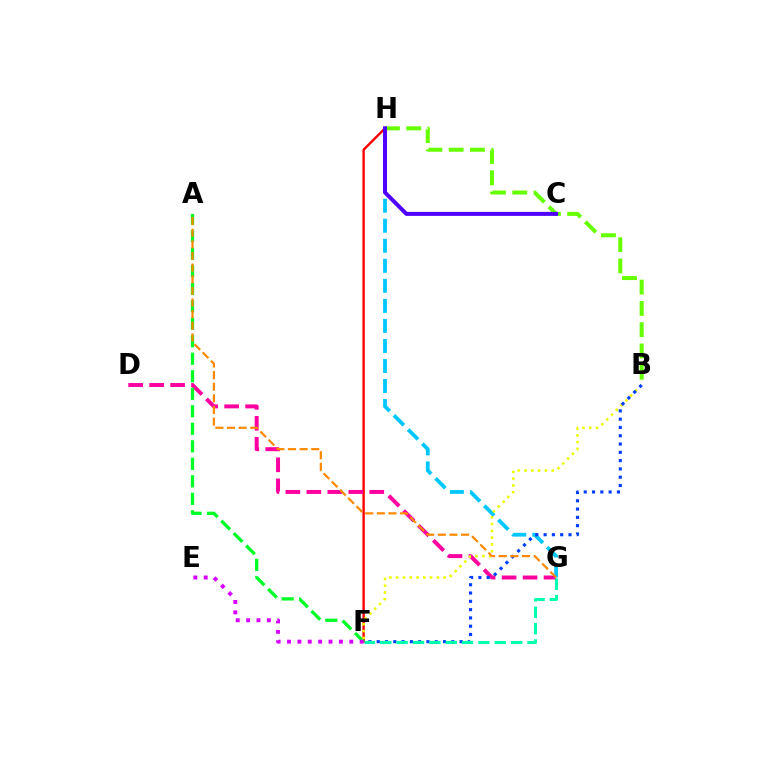{('F', 'H'): [{'color': '#ff0000', 'line_style': 'solid', 'thickness': 1.72}], ('D', 'G'): [{'color': '#ff00a0', 'line_style': 'dashed', 'thickness': 2.85}], ('A', 'F'): [{'color': '#00ff27', 'line_style': 'dashed', 'thickness': 2.38}], ('G', 'H'): [{'color': '#00c7ff', 'line_style': 'dashed', 'thickness': 2.72}], ('B', 'H'): [{'color': '#66ff00', 'line_style': 'dashed', 'thickness': 2.89}], ('C', 'H'): [{'color': '#4f00ff', 'line_style': 'solid', 'thickness': 2.87}], ('B', 'F'): [{'color': '#eeff00', 'line_style': 'dotted', 'thickness': 1.84}, {'color': '#003fff', 'line_style': 'dotted', 'thickness': 2.25}], ('E', 'F'): [{'color': '#d600ff', 'line_style': 'dotted', 'thickness': 2.82}], ('A', 'G'): [{'color': '#ff8800', 'line_style': 'dashed', 'thickness': 1.58}], ('F', 'G'): [{'color': '#00ffaf', 'line_style': 'dashed', 'thickness': 2.22}]}